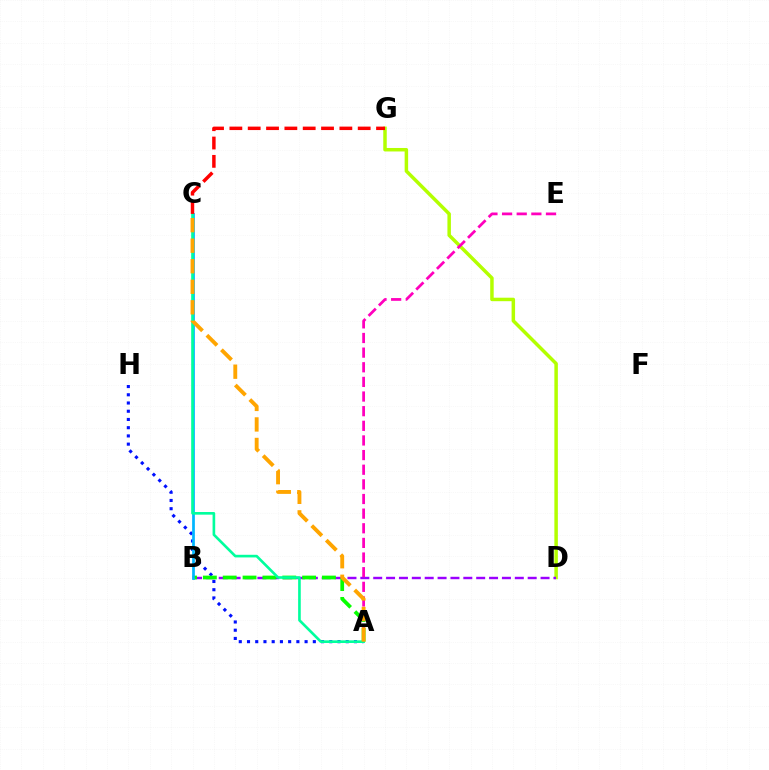{('A', 'H'): [{'color': '#0010ff', 'line_style': 'dotted', 'thickness': 2.24}], ('D', 'G'): [{'color': '#b3ff00', 'line_style': 'solid', 'thickness': 2.51}], ('B', 'D'): [{'color': '#9b00ff', 'line_style': 'dashed', 'thickness': 1.75}], ('A', 'E'): [{'color': '#ff00bd', 'line_style': 'dashed', 'thickness': 1.99}], ('A', 'B'): [{'color': '#08ff00', 'line_style': 'dashed', 'thickness': 2.7}], ('B', 'C'): [{'color': '#00b5ff', 'line_style': 'solid', 'thickness': 1.97}], ('A', 'C'): [{'color': '#00ff9d', 'line_style': 'solid', 'thickness': 1.9}, {'color': '#ffa500', 'line_style': 'dashed', 'thickness': 2.79}], ('C', 'G'): [{'color': '#ff0000', 'line_style': 'dashed', 'thickness': 2.49}]}